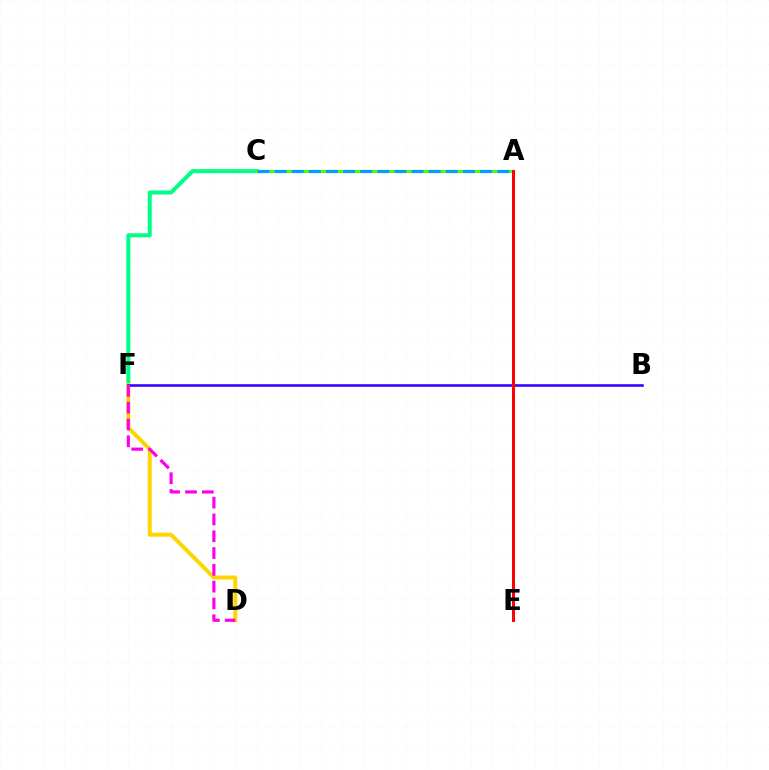{('C', 'F'): [{'color': '#00ff86', 'line_style': 'solid', 'thickness': 2.91}], ('A', 'C'): [{'color': '#4fff00', 'line_style': 'solid', 'thickness': 2.14}, {'color': '#009eff', 'line_style': 'dashed', 'thickness': 2.33}], ('D', 'F'): [{'color': '#ffd500', 'line_style': 'solid', 'thickness': 2.87}, {'color': '#ff00ed', 'line_style': 'dashed', 'thickness': 2.28}], ('B', 'F'): [{'color': '#3700ff', 'line_style': 'solid', 'thickness': 1.87}], ('A', 'E'): [{'color': '#ff0000', 'line_style': 'solid', 'thickness': 2.16}]}